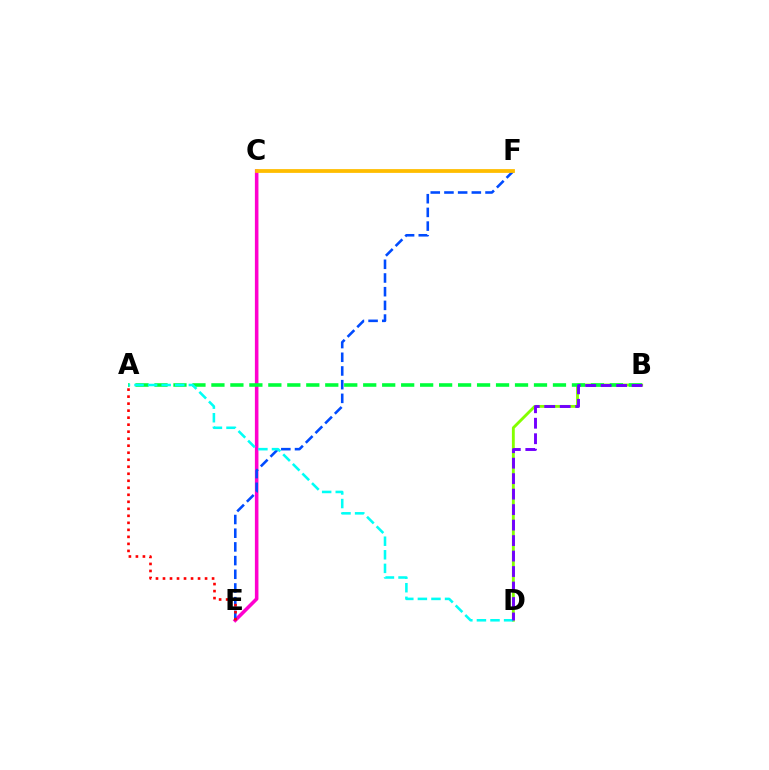{('B', 'D'): [{'color': '#84ff00', 'line_style': 'solid', 'thickness': 2.06}, {'color': '#7200ff', 'line_style': 'dashed', 'thickness': 2.1}], ('C', 'E'): [{'color': '#ff00cf', 'line_style': 'solid', 'thickness': 2.56}], ('E', 'F'): [{'color': '#004bff', 'line_style': 'dashed', 'thickness': 1.86}], ('A', 'B'): [{'color': '#00ff39', 'line_style': 'dashed', 'thickness': 2.58}], ('A', 'E'): [{'color': '#ff0000', 'line_style': 'dotted', 'thickness': 1.91}], ('C', 'F'): [{'color': '#ffbd00', 'line_style': 'solid', 'thickness': 2.72}], ('A', 'D'): [{'color': '#00fff6', 'line_style': 'dashed', 'thickness': 1.85}]}